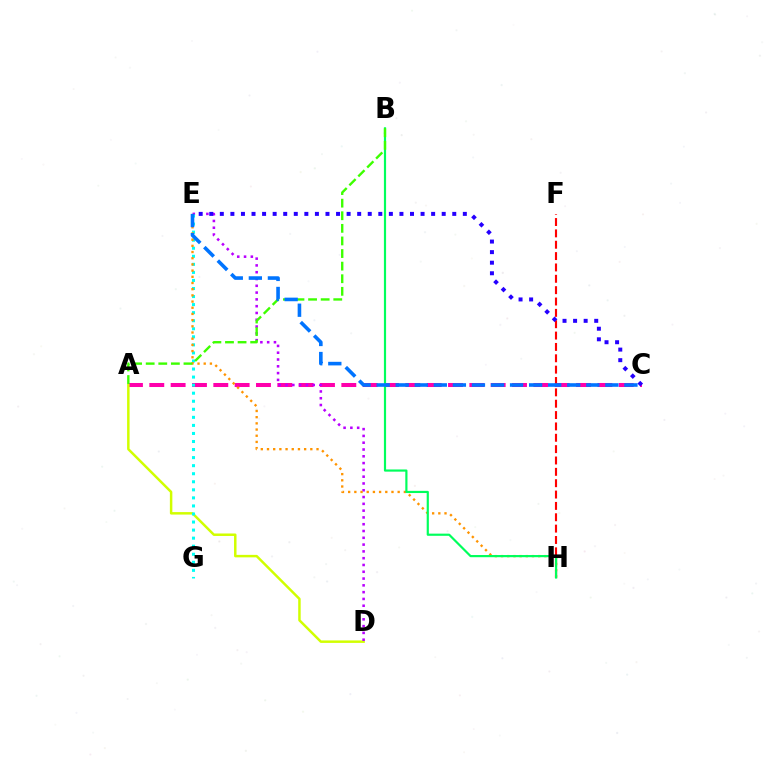{('A', 'C'): [{'color': '#ff00ac', 'line_style': 'dashed', 'thickness': 2.9}], ('A', 'D'): [{'color': '#d1ff00', 'line_style': 'solid', 'thickness': 1.79}], ('D', 'E'): [{'color': '#b900ff', 'line_style': 'dotted', 'thickness': 1.85}], ('F', 'H'): [{'color': '#ff0000', 'line_style': 'dashed', 'thickness': 1.54}], ('E', 'G'): [{'color': '#00fff6', 'line_style': 'dotted', 'thickness': 2.19}], ('E', 'H'): [{'color': '#ff9400', 'line_style': 'dotted', 'thickness': 1.68}], ('B', 'H'): [{'color': '#00ff5c', 'line_style': 'solid', 'thickness': 1.57}], ('A', 'B'): [{'color': '#3dff00', 'line_style': 'dashed', 'thickness': 1.71}], ('C', 'E'): [{'color': '#2500ff', 'line_style': 'dotted', 'thickness': 2.87}, {'color': '#0074ff', 'line_style': 'dashed', 'thickness': 2.59}]}